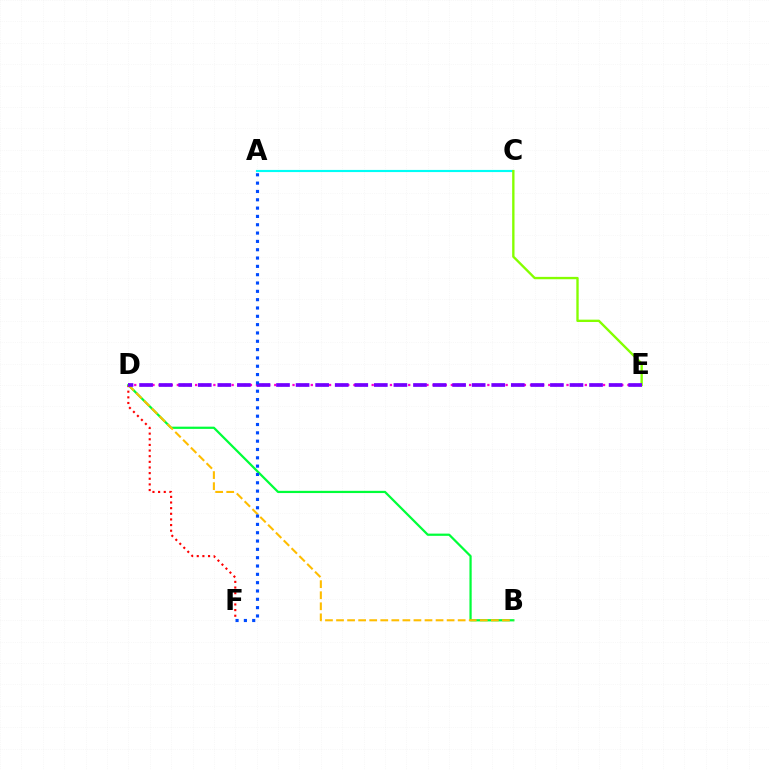{('D', 'E'): [{'color': '#ff00cf', 'line_style': 'dotted', 'thickness': 1.65}, {'color': '#7200ff', 'line_style': 'dashed', 'thickness': 2.66}], ('D', 'F'): [{'color': '#ff0000', 'line_style': 'dotted', 'thickness': 1.53}], ('A', 'C'): [{'color': '#00fff6', 'line_style': 'solid', 'thickness': 1.55}], ('B', 'D'): [{'color': '#00ff39', 'line_style': 'solid', 'thickness': 1.61}, {'color': '#ffbd00', 'line_style': 'dashed', 'thickness': 1.5}], ('C', 'E'): [{'color': '#84ff00', 'line_style': 'solid', 'thickness': 1.7}], ('A', 'F'): [{'color': '#004bff', 'line_style': 'dotted', 'thickness': 2.26}]}